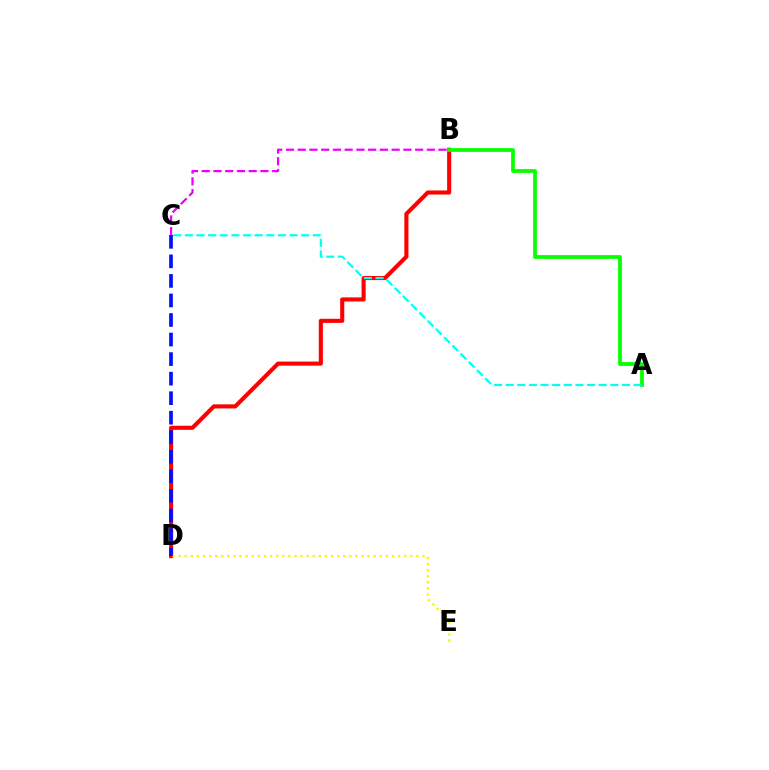{('B', 'C'): [{'color': '#ee00ff', 'line_style': 'dashed', 'thickness': 1.59}], ('B', 'D'): [{'color': '#ff0000', 'line_style': 'solid', 'thickness': 2.95}], ('D', 'E'): [{'color': '#fcf500', 'line_style': 'dotted', 'thickness': 1.66}], ('A', 'B'): [{'color': '#08ff00', 'line_style': 'solid', 'thickness': 2.72}], ('C', 'D'): [{'color': '#0010ff', 'line_style': 'dashed', 'thickness': 2.66}], ('A', 'C'): [{'color': '#00fff6', 'line_style': 'dashed', 'thickness': 1.58}]}